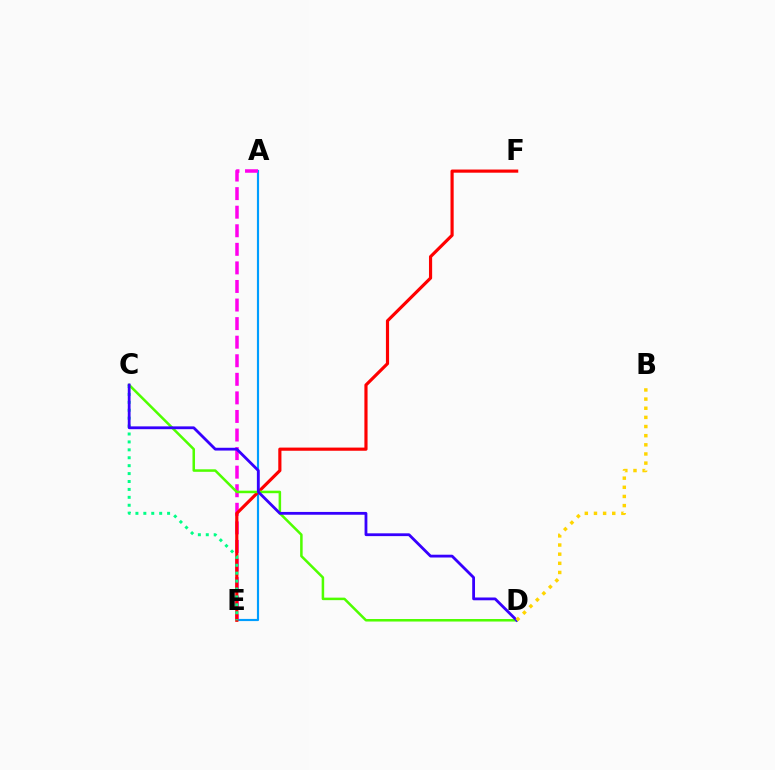{('A', 'E'): [{'color': '#009eff', 'line_style': 'solid', 'thickness': 1.56}, {'color': '#ff00ed', 'line_style': 'dashed', 'thickness': 2.52}], ('E', 'F'): [{'color': '#ff0000', 'line_style': 'solid', 'thickness': 2.28}], ('C', 'E'): [{'color': '#00ff86', 'line_style': 'dotted', 'thickness': 2.15}], ('C', 'D'): [{'color': '#4fff00', 'line_style': 'solid', 'thickness': 1.81}, {'color': '#3700ff', 'line_style': 'solid', 'thickness': 2.02}], ('B', 'D'): [{'color': '#ffd500', 'line_style': 'dotted', 'thickness': 2.48}]}